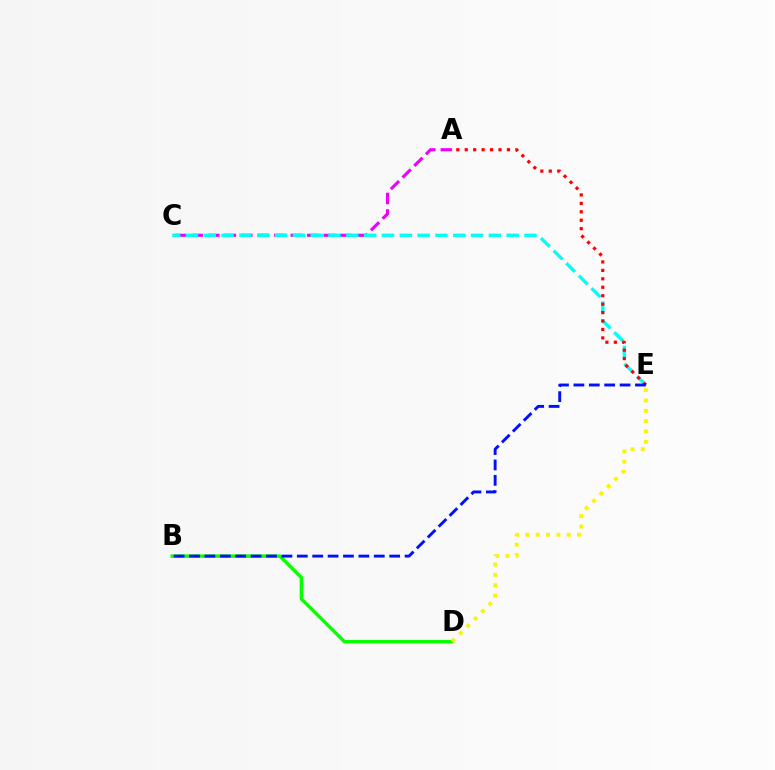{('A', 'C'): [{'color': '#ee00ff', 'line_style': 'dashed', 'thickness': 2.24}], ('C', 'E'): [{'color': '#00fff6', 'line_style': 'dashed', 'thickness': 2.42}], ('A', 'E'): [{'color': '#ff0000', 'line_style': 'dotted', 'thickness': 2.29}], ('B', 'D'): [{'color': '#08ff00', 'line_style': 'solid', 'thickness': 2.47}], ('B', 'E'): [{'color': '#0010ff', 'line_style': 'dashed', 'thickness': 2.09}], ('D', 'E'): [{'color': '#fcf500', 'line_style': 'dotted', 'thickness': 2.81}]}